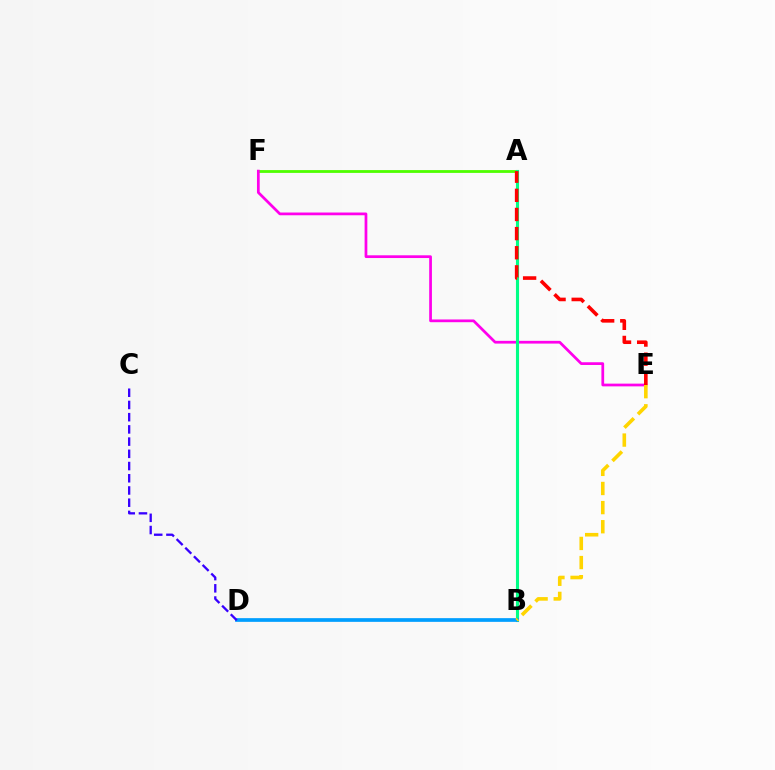{('A', 'F'): [{'color': '#4fff00', 'line_style': 'solid', 'thickness': 2.02}], ('E', 'F'): [{'color': '#ff00ed', 'line_style': 'solid', 'thickness': 1.97}], ('A', 'B'): [{'color': '#00ff86', 'line_style': 'solid', 'thickness': 2.23}], ('B', 'D'): [{'color': '#009eff', 'line_style': 'solid', 'thickness': 2.67}], ('C', 'D'): [{'color': '#3700ff', 'line_style': 'dashed', 'thickness': 1.66}], ('B', 'E'): [{'color': '#ffd500', 'line_style': 'dashed', 'thickness': 2.6}], ('A', 'E'): [{'color': '#ff0000', 'line_style': 'dashed', 'thickness': 2.6}]}